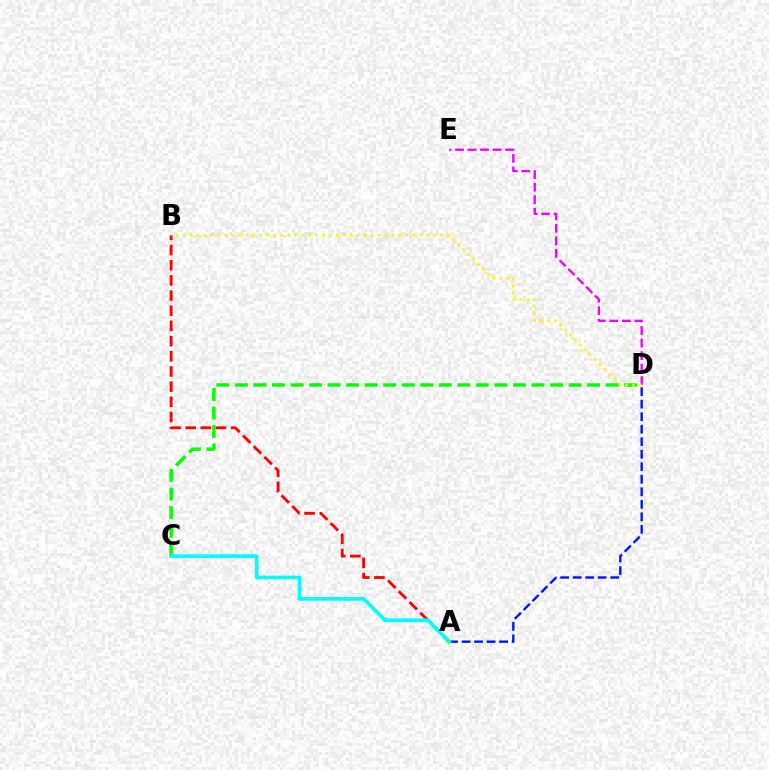{('A', 'B'): [{'color': '#ff0000', 'line_style': 'dashed', 'thickness': 2.06}], ('C', 'D'): [{'color': '#08ff00', 'line_style': 'dashed', 'thickness': 2.52}], ('D', 'E'): [{'color': '#ee00ff', 'line_style': 'dashed', 'thickness': 1.7}], ('B', 'D'): [{'color': '#fcf500', 'line_style': 'dotted', 'thickness': 1.89}], ('A', 'D'): [{'color': '#0010ff', 'line_style': 'dashed', 'thickness': 1.7}], ('A', 'C'): [{'color': '#00fff6', 'line_style': 'solid', 'thickness': 2.66}]}